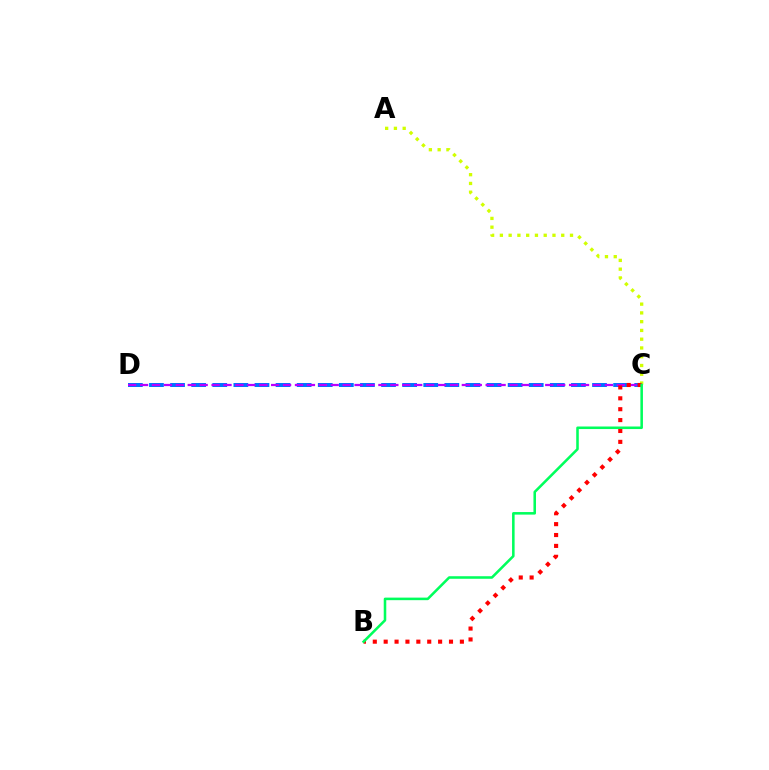{('C', 'D'): [{'color': '#0074ff', 'line_style': 'dashed', 'thickness': 2.87}, {'color': '#b900ff', 'line_style': 'dashed', 'thickness': 1.62}], ('A', 'C'): [{'color': '#d1ff00', 'line_style': 'dotted', 'thickness': 2.38}], ('B', 'C'): [{'color': '#ff0000', 'line_style': 'dotted', 'thickness': 2.96}, {'color': '#00ff5c', 'line_style': 'solid', 'thickness': 1.84}]}